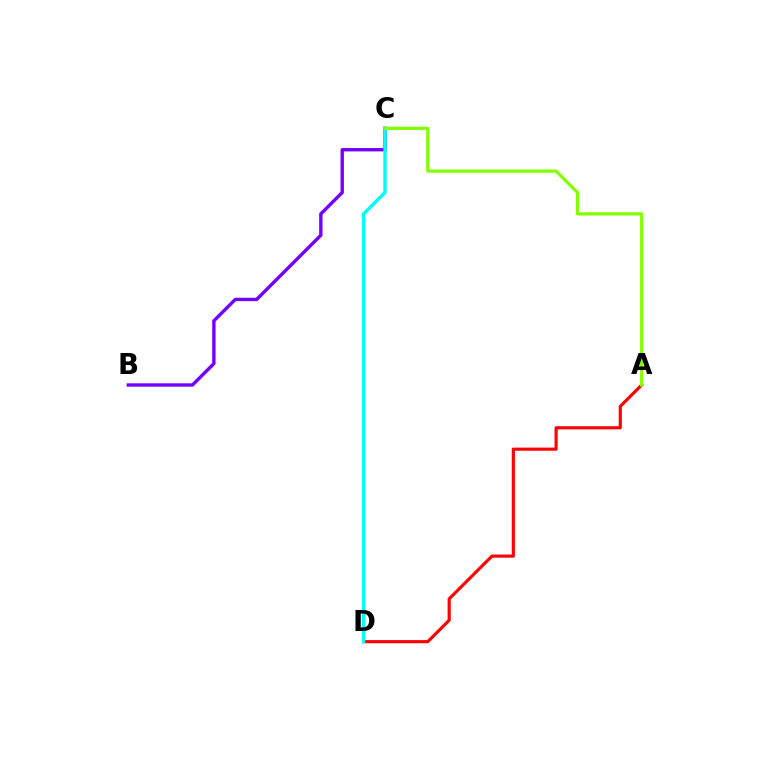{('A', 'D'): [{'color': '#ff0000', 'line_style': 'solid', 'thickness': 2.26}], ('B', 'C'): [{'color': '#7200ff', 'line_style': 'solid', 'thickness': 2.43}], ('C', 'D'): [{'color': '#00fff6', 'line_style': 'solid', 'thickness': 2.47}], ('A', 'C'): [{'color': '#84ff00', 'line_style': 'solid', 'thickness': 2.32}]}